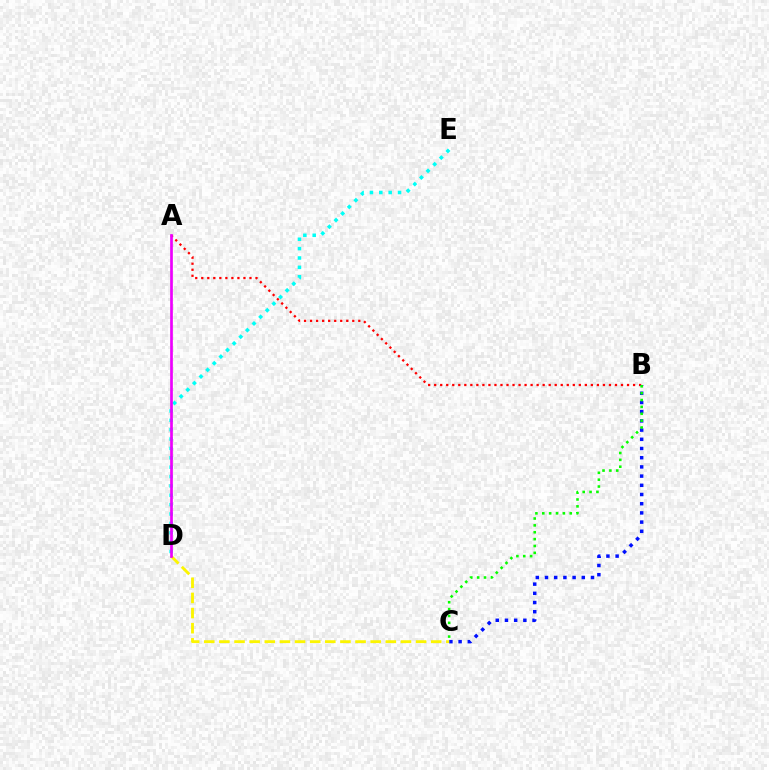{('A', 'B'): [{'color': '#ff0000', 'line_style': 'dotted', 'thickness': 1.64}], ('B', 'C'): [{'color': '#0010ff', 'line_style': 'dotted', 'thickness': 2.5}, {'color': '#08ff00', 'line_style': 'dotted', 'thickness': 1.87}], ('C', 'D'): [{'color': '#fcf500', 'line_style': 'dashed', 'thickness': 2.06}], ('D', 'E'): [{'color': '#00fff6', 'line_style': 'dotted', 'thickness': 2.55}], ('A', 'D'): [{'color': '#ee00ff', 'line_style': 'solid', 'thickness': 1.94}]}